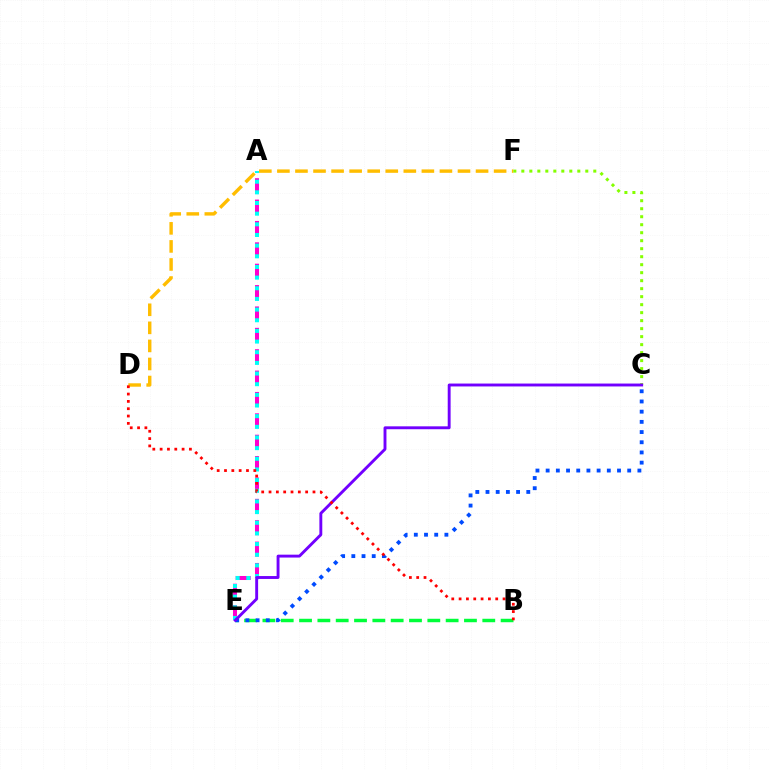{('B', 'E'): [{'color': '#00ff39', 'line_style': 'dashed', 'thickness': 2.49}], ('A', 'E'): [{'color': '#ff00cf', 'line_style': 'dashed', 'thickness': 2.9}, {'color': '#00fff6', 'line_style': 'dotted', 'thickness': 2.9}], ('D', 'F'): [{'color': '#ffbd00', 'line_style': 'dashed', 'thickness': 2.45}], ('C', 'E'): [{'color': '#004bff', 'line_style': 'dotted', 'thickness': 2.77}, {'color': '#7200ff', 'line_style': 'solid', 'thickness': 2.08}], ('C', 'F'): [{'color': '#84ff00', 'line_style': 'dotted', 'thickness': 2.17}], ('B', 'D'): [{'color': '#ff0000', 'line_style': 'dotted', 'thickness': 1.99}]}